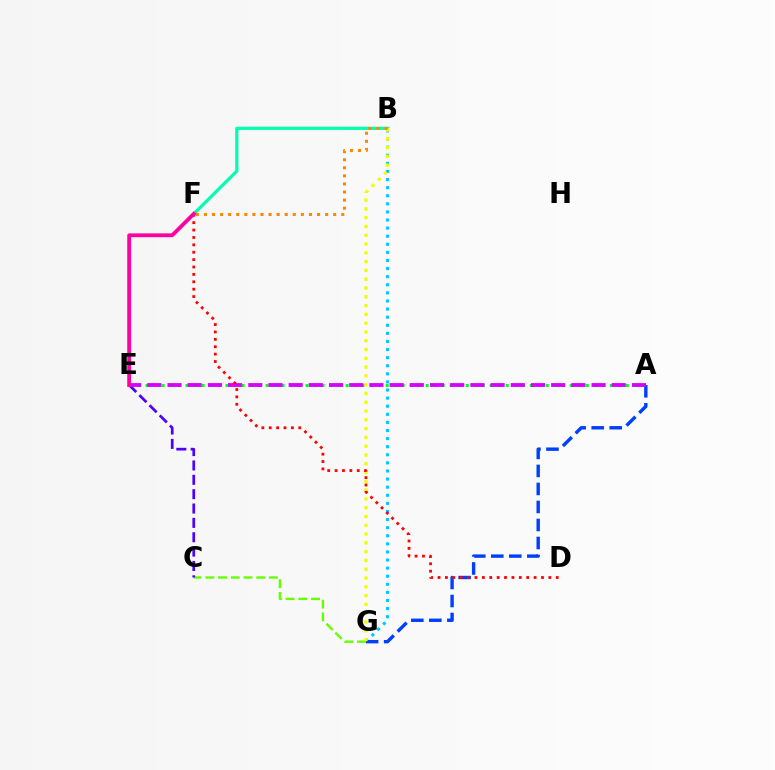{('C', 'G'): [{'color': '#66ff00', 'line_style': 'dashed', 'thickness': 1.73}], ('B', 'G'): [{'color': '#00c7ff', 'line_style': 'dotted', 'thickness': 2.2}, {'color': '#eeff00', 'line_style': 'dotted', 'thickness': 2.39}], ('A', 'G'): [{'color': '#003fff', 'line_style': 'dashed', 'thickness': 2.45}], ('B', 'F'): [{'color': '#00ffaf', 'line_style': 'solid', 'thickness': 2.3}, {'color': '#ff8800', 'line_style': 'dotted', 'thickness': 2.19}], ('C', 'E'): [{'color': '#4f00ff', 'line_style': 'dashed', 'thickness': 1.95}], ('A', 'E'): [{'color': '#00ff27', 'line_style': 'dotted', 'thickness': 2.17}, {'color': '#d600ff', 'line_style': 'dashed', 'thickness': 2.74}], ('D', 'F'): [{'color': '#ff0000', 'line_style': 'dotted', 'thickness': 2.01}], ('E', 'F'): [{'color': '#ff00a0', 'line_style': 'solid', 'thickness': 2.75}]}